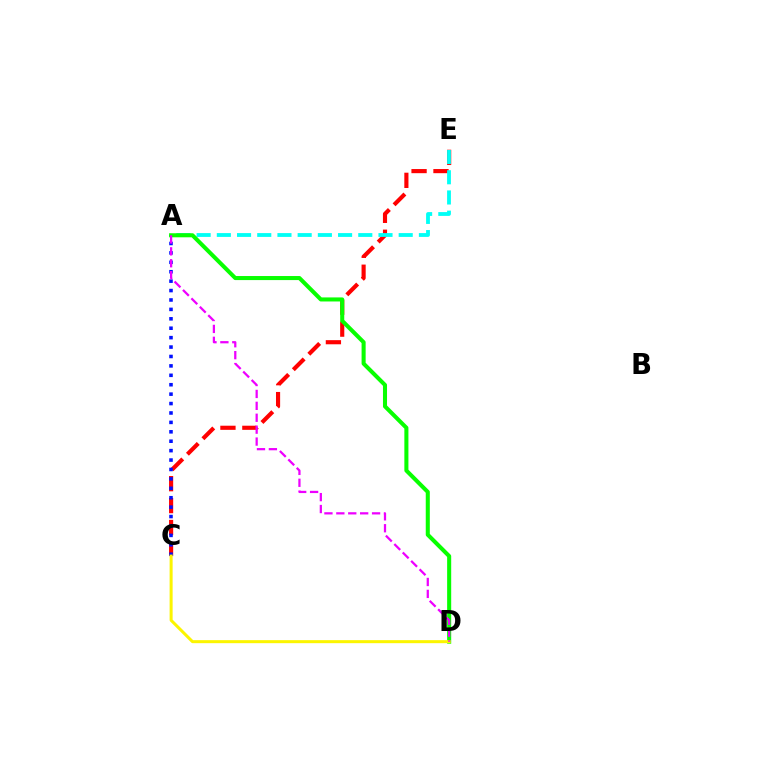{('C', 'E'): [{'color': '#ff0000', 'line_style': 'dashed', 'thickness': 2.98}], ('A', 'E'): [{'color': '#00fff6', 'line_style': 'dashed', 'thickness': 2.75}], ('A', 'C'): [{'color': '#0010ff', 'line_style': 'dotted', 'thickness': 2.56}], ('A', 'D'): [{'color': '#08ff00', 'line_style': 'solid', 'thickness': 2.92}, {'color': '#ee00ff', 'line_style': 'dashed', 'thickness': 1.62}], ('C', 'D'): [{'color': '#fcf500', 'line_style': 'solid', 'thickness': 2.17}]}